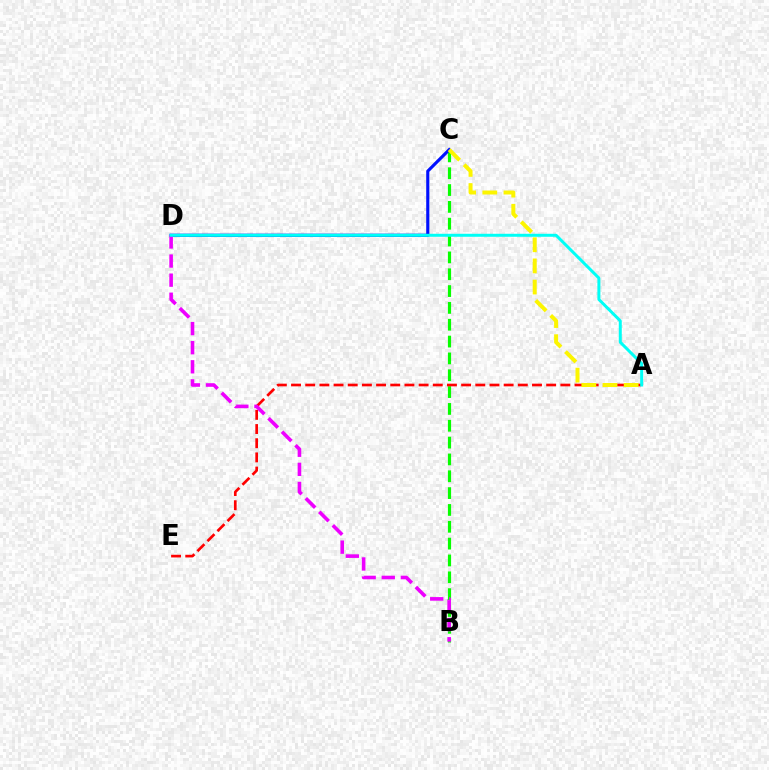{('B', 'C'): [{'color': '#08ff00', 'line_style': 'dashed', 'thickness': 2.29}], ('A', 'E'): [{'color': '#ff0000', 'line_style': 'dashed', 'thickness': 1.93}], ('C', 'D'): [{'color': '#0010ff', 'line_style': 'solid', 'thickness': 2.25}], ('B', 'D'): [{'color': '#ee00ff', 'line_style': 'dashed', 'thickness': 2.59}], ('A', 'D'): [{'color': '#00fff6', 'line_style': 'solid', 'thickness': 2.16}], ('A', 'C'): [{'color': '#fcf500', 'line_style': 'dashed', 'thickness': 2.87}]}